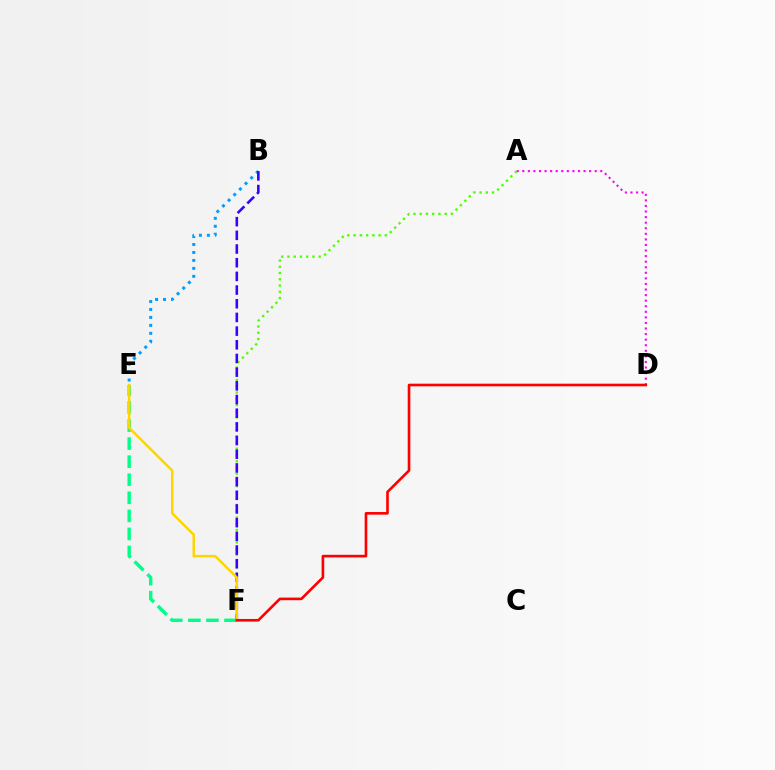{('A', 'D'): [{'color': '#ff00ed', 'line_style': 'dotted', 'thickness': 1.51}], ('A', 'F'): [{'color': '#4fff00', 'line_style': 'dotted', 'thickness': 1.7}], ('B', 'E'): [{'color': '#009eff', 'line_style': 'dotted', 'thickness': 2.16}], ('B', 'F'): [{'color': '#3700ff', 'line_style': 'dashed', 'thickness': 1.86}], ('E', 'F'): [{'color': '#00ff86', 'line_style': 'dashed', 'thickness': 2.45}, {'color': '#ffd500', 'line_style': 'solid', 'thickness': 1.79}], ('D', 'F'): [{'color': '#ff0000', 'line_style': 'solid', 'thickness': 1.89}]}